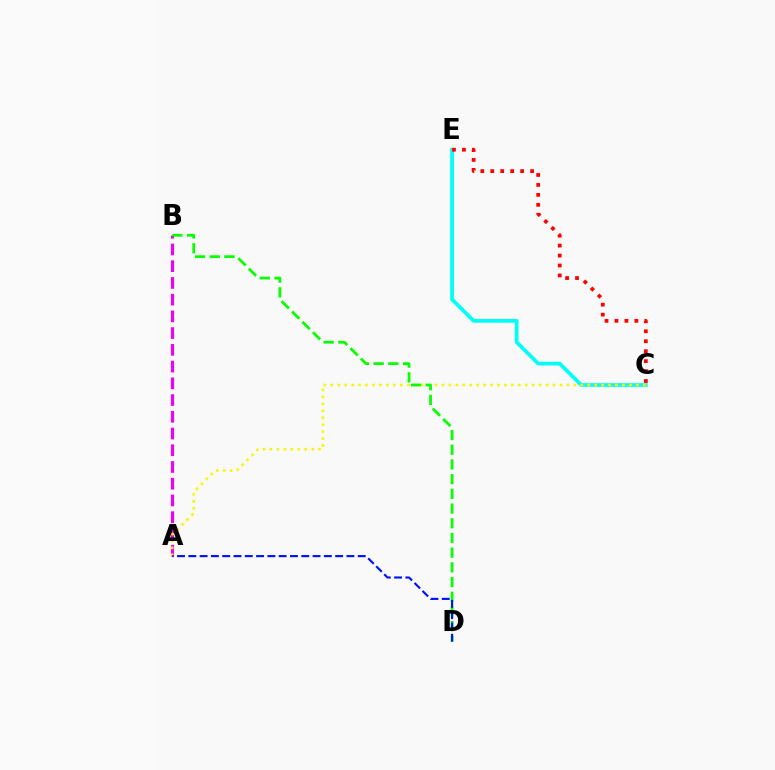{('A', 'B'): [{'color': '#ee00ff', 'line_style': 'dashed', 'thickness': 2.27}], ('C', 'E'): [{'color': '#00fff6', 'line_style': 'solid', 'thickness': 2.7}, {'color': '#ff0000', 'line_style': 'dotted', 'thickness': 2.7}], ('A', 'C'): [{'color': '#fcf500', 'line_style': 'dotted', 'thickness': 1.89}], ('B', 'D'): [{'color': '#08ff00', 'line_style': 'dashed', 'thickness': 2.0}], ('A', 'D'): [{'color': '#0010ff', 'line_style': 'dashed', 'thickness': 1.53}]}